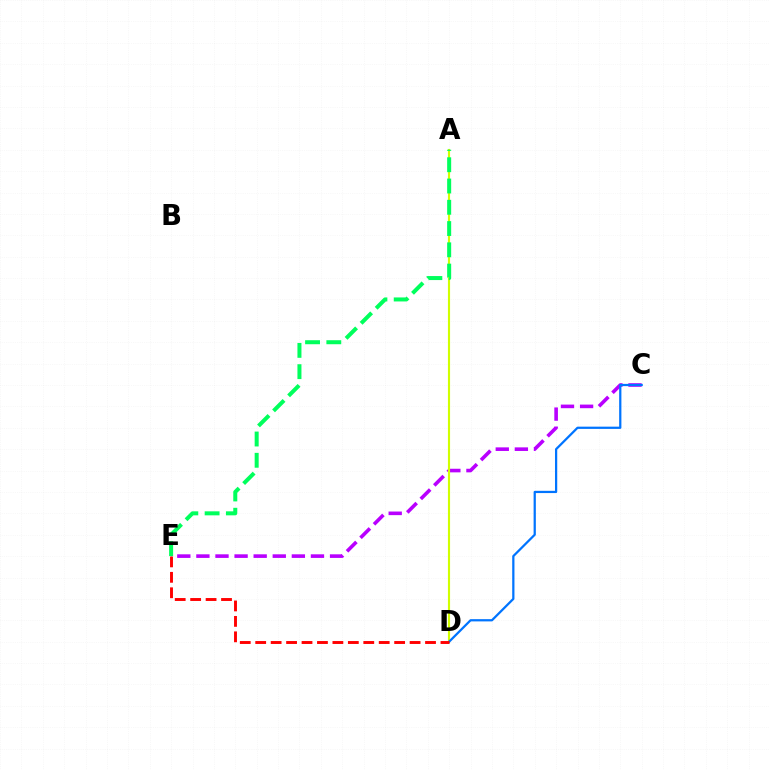{('C', 'E'): [{'color': '#b900ff', 'line_style': 'dashed', 'thickness': 2.59}], ('A', 'D'): [{'color': '#d1ff00', 'line_style': 'solid', 'thickness': 1.54}], ('C', 'D'): [{'color': '#0074ff', 'line_style': 'solid', 'thickness': 1.61}], ('D', 'E'): [{'color': '#ff0000', 'line_style': 'dashed', 'thickness': 2.1}], ('A', 'E'): [{'color': '#00ff5c', 'line_style': 'dashed', 'thickness': 2.89}]}